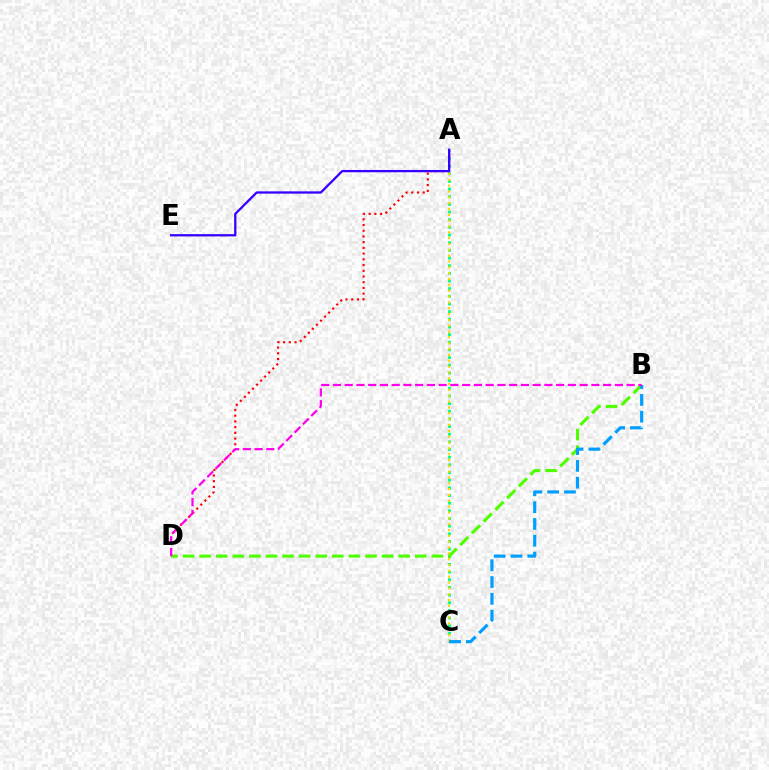{('A', 'C'): [{'color': '#00ff86', 'line_style': 'dotted', 'thickness': 2.08}, {'color': '#ffd500', 'line_style': 'dotted', 'thickness': 1.59}], ('B', 'D'): [{'color': '#4fff00', 'line_style': 'dashed', 'thickness': 2.25}, {'color': '#ff00ed', 'line_style': 'dashed', 'thickness': 1.6}], ('B', 'C'): [{'color': '#009eff', 'line_style': 'dashed', 'thickness': 2.28}], ('A', 'D'): [{'color': '#ff0000', 'line_style': 'dotted', 'thickness': 1.55}], ('A', 'E'): [{'color': '#3700ff', 'line_style': 'solid', 'thickness': 1.65}]}